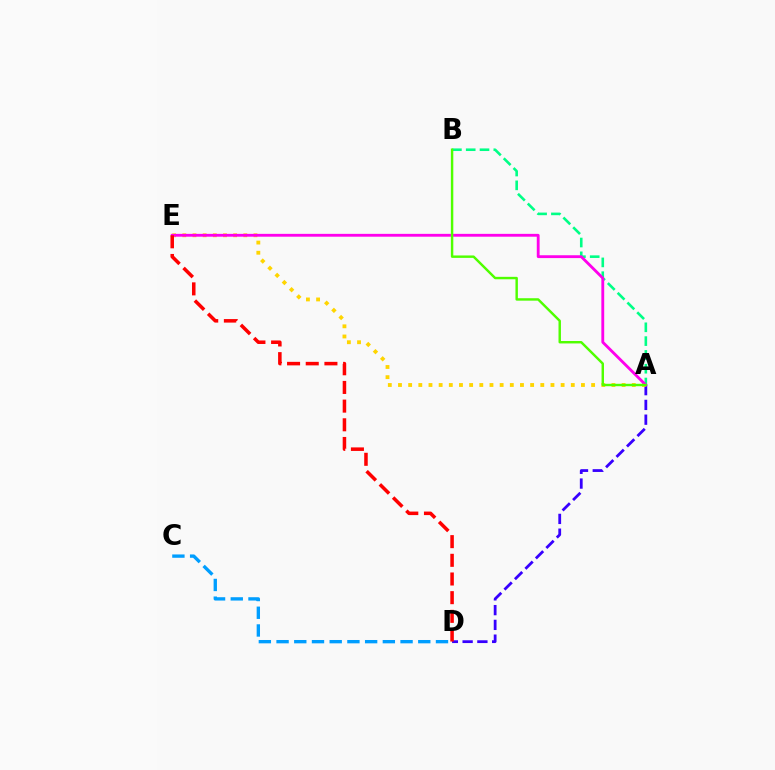{('C', 'D'): [{'color': '#009eff', 'line_style': 'dashed', 'thickness': 2.41}], ('A', 'D'): [{'color': '#3700ff', 'line_style': 'dashed', 'thickness': 2.01}], ('A', 'B'): [{'color': '#00ff86', 'line_style': 'dashed', 'thickness': 1.88}, {'color': '#4fff00', 'line_style': 'solid', 'thickness': 1.75}], ('A', 'E'): [{'color': '#ffd500', 'line_style': 'dotted', 'thickness': 2.76}, {'color': '#ff00ed', 'line_style': 'solid', 'thickness': 2.04}], ('D', 'E'): [{'color': '#ff0000', 'line_style': 'dashed', 'thickness': 2.54}]}